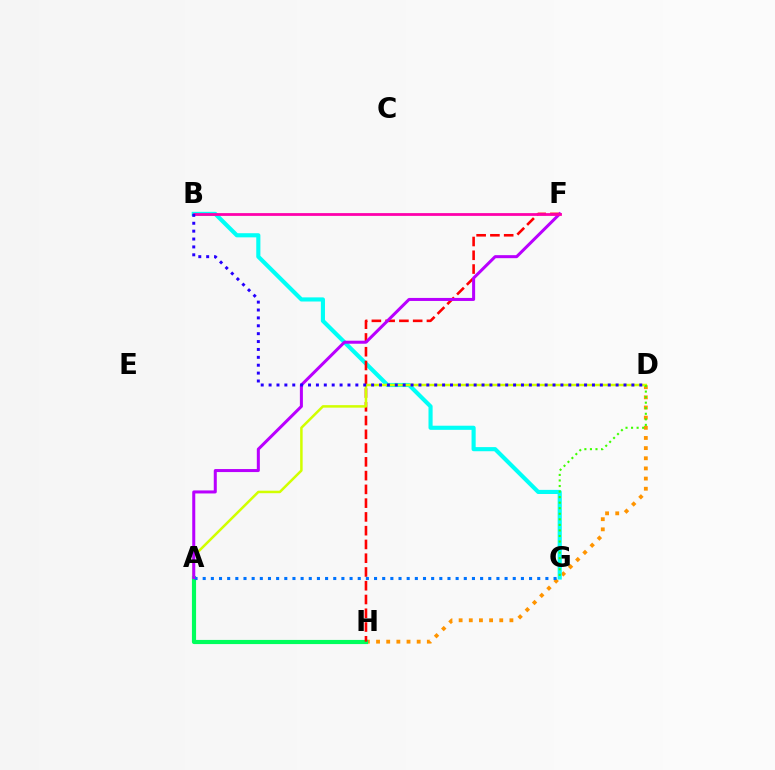{('D', 'H'): [{'color': '#ff9400', 'line_style': 'dotted', 'thickness': 2.76}], ('A', 'H'): [{'color': '#00ff5c', 'line_style': 'solid', 'thickness': 2.99}], ('B', 'G'): [{'color': '#00fff6', 'line_style': 'solid', 'thickness': 2.97}], ('A', 'G'): [{'color': '#0074ff', 'line_style': 'dotted', 'thickness': 2.22}], ('F', 'H'): [{'color': '#ff0000', 'line_style': 'dashed', 'thickness': 1.87}], ('A', 'D'): [{'color': '#d1ff00', 'line_style': 'solid', 'thickness': 1.8}], ('A', 'F'): [{'color': '#b900ff', 'line_style': 'solid', 'thickness': 2.18}], ('B', 'F'): [{'color': '#ff00ac', 'line_style': 'solid', 'thickness': 2.0}], ('D', 'G'): [{'color': '#3dff00', 'line_style': 'dotted', 'thickness': 1.51}], ('B', 'D'): [{'color': '#2500ff', 'line_style': 'dotted', 'thickness': 2.14}]}